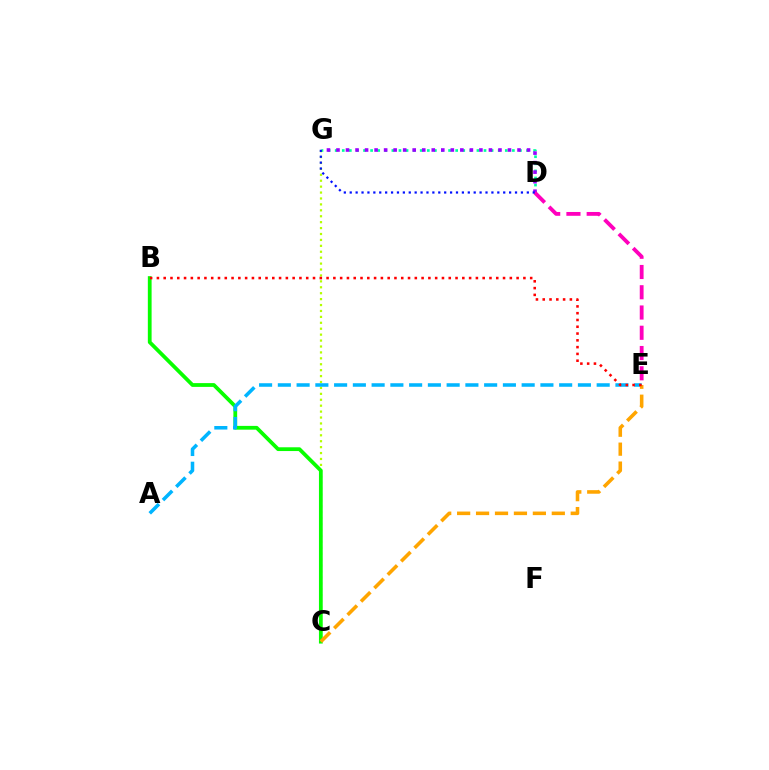{('D', 'G'): [{'color': '#00ff9d', 'line_style': 'dotted', 'thickness': 1.93}, {'color': '#9b00ff', 'line_style': 'dotted', 'thickness': 2.59}, {'color': '#0010ff', 'line_style': 'dotted', 'thickness': 1.6}], ('C', 'G'): [{'color': '#b3ff00', 'line_style': 'dotted', 'thickness': 1.61}], ('B', 'C'): [{'color': '#08ff00', 'line_style': 'solid', 'thickness': 2.71}], ('A', 'E'): [{'color': '#00b5ff', 'line_style': 'dashed', 'thickness': 2.55}], ('C', 'E'): [{'color': '#ffa500', 'line_style': 'dashed', 'thickness': 2.57}], ('B', 'E'): [{'color': '#ff0000', 'line_style': 'dotted', 'thickness': 1.84}], ('D', 'E'): [{'color': '#ff00bd', 'line_style': 'dashed', 'thickness': 2.75}]}